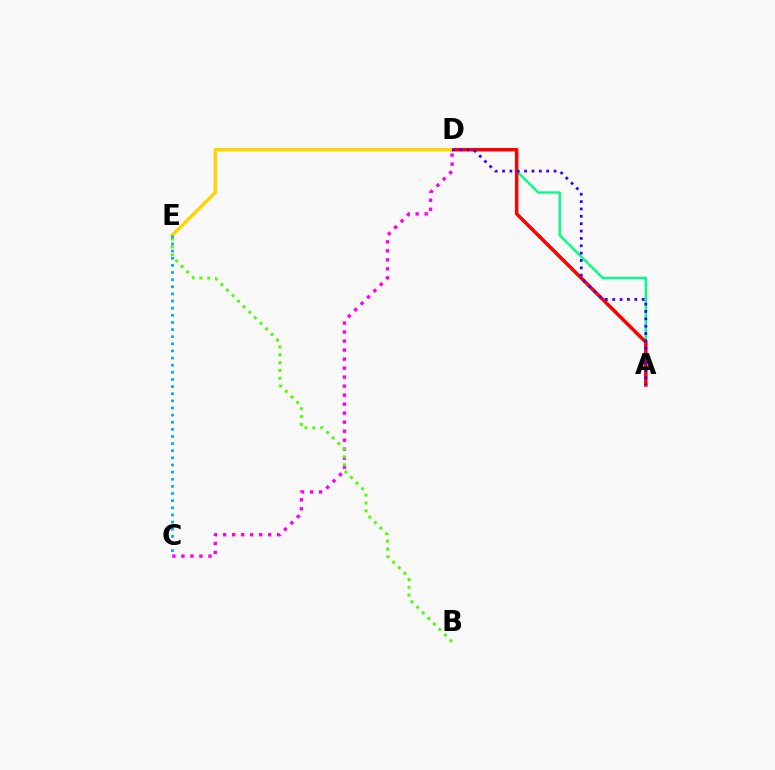{('A', 'D'): [{'color': '#00ff86', 'line_style': 'solid', 'thickness': 1.74}, {'color': '#ff0000', 'line_style': 'solid', 'thickness': 2.52}, {'color': '#3700ff', 'line_style': 'dotted', 'thickness': 2.0}], ('C', 'D'): [{'color': '#ff00ed', 'line_style': 'dotted', 'thickness': 2.45}], ('D', 'E'): [{'color': '#ffd500', 'line_style': 'solid', 'thickness': 2.49}], ('B', 'E'): [{'color': '#4fff00', 'line_style': 'dotted', 'thickness': 2.14}], ('C', 'E'): [{'color': '#009eff', 'line_style': 'dotted', 'thickness': 1.94}]}